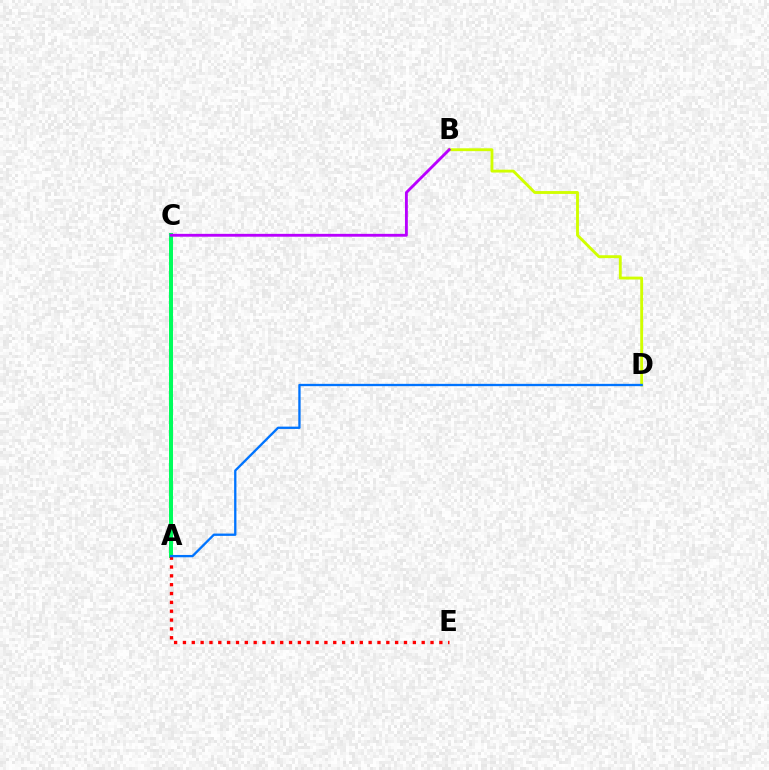{('A', 'C'): [{'color': '#00ff5c', 'line_style': 'solid', 'thickness': 2.87}], ('B', 'D'): [{'color': '#d1ff00', 'line_style': 'solid', 'thickness': 2.07}], ('A', 'E'): [{'color': '#ff0000', 'line_style': 'dotted', 'thickness': 2.4}], ('B', 'C'): [{'color': '#b900ff', 'line_style': 'solid', 'thickness': 2.05}], ('A', 'D'): [{'color': '#0074ff', 'line_style': 'solid', 'thickness': 1.67}]}